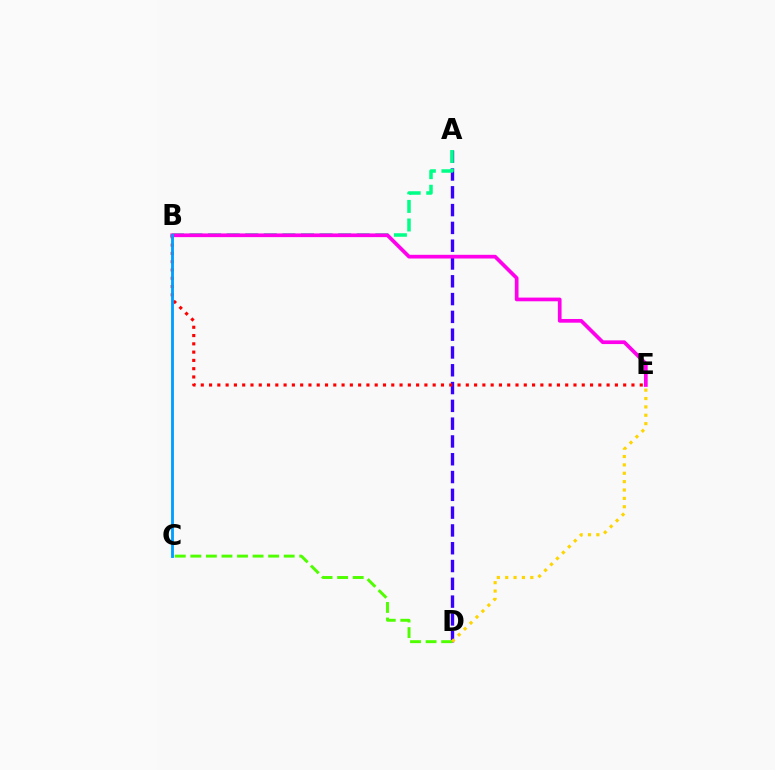{('A', 'D'): [{'color': '#3700ff', 'line_style': 'dashed', 'thickness': 2.42}], ('B', 'E'): [{'color': '#ff0000', 'line_style': 'dotted', 'thickness': 2.25}, {'color': '#ff00ed', 'line_style': 'solid', 'thickness': 2.67}], ('A', 'B'): [{'color': '#00ff86', 'line_style': 'dashed', 'thickness': 2.52}], ('C', 'D'): [{'color': '#4fff00', 'line_style': 'dashed', 'thickness': 2.11}], ('D', 'E'): [{'color': '#ffd500', 'line_style': 'dotted', 'thickness': 2.27}], ('B', 'C'): [{'color': '#009eff', 'line_style': 'solid', 'thickness': 2.05}]}